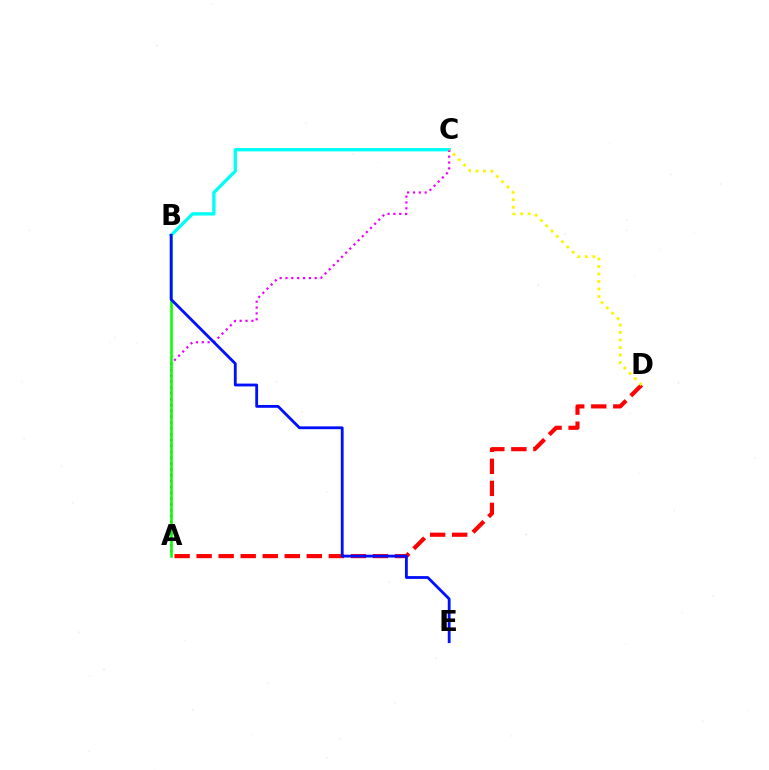{('B', 'C'): [{'color': '#00fff6', 'line_style': 'solid', 'thickness': 2.38}], ('A', 'C'): [{'color': '#ee00ff', 'line_style': 'dotted', 'thickness': 1.59}], ('A', 'B'): [{'color': '#08ff00', 'line_style': 'solid', 'thickness': 1.88}], ('A', 'D'): [{'color': '#ff0000', 'line_style': 'dashed', 'thickness': 2.99}], ('C', 'D'): [{'color': '#fcf500', 'line_style': 'dotted', 'thickness': 2.03}], ('B', 'E'): [{'color': '#0010ff', 'line_style': 'solid', 'thickness': 2.03}]}